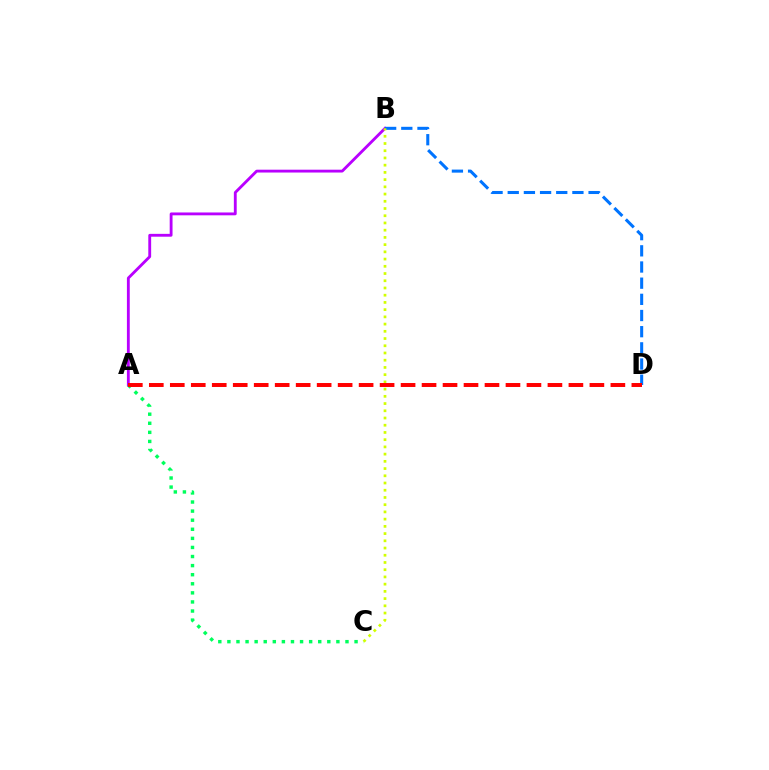{('A', 'B'): [{'color': '#b900ff', 'line_style': 'solid', 'thickness': 2.05}], ('A', 'C'): [{'color': '#00ff5c', 'line_style': 'dotted', 'thickness': 2.47}], ('B', 'D'): [{'color': '#0074ff', 'line_style': 'dashed', 'thickness': 2.2}], ('B', 'C'): [{'color': '#d1ff00', 'line_style': 'dotted', 'thickness': 1.96}], ('A', 'D'): [{'color': '#ff0000', 'line_style': 'dashed', 'thickness': 2.85}]}